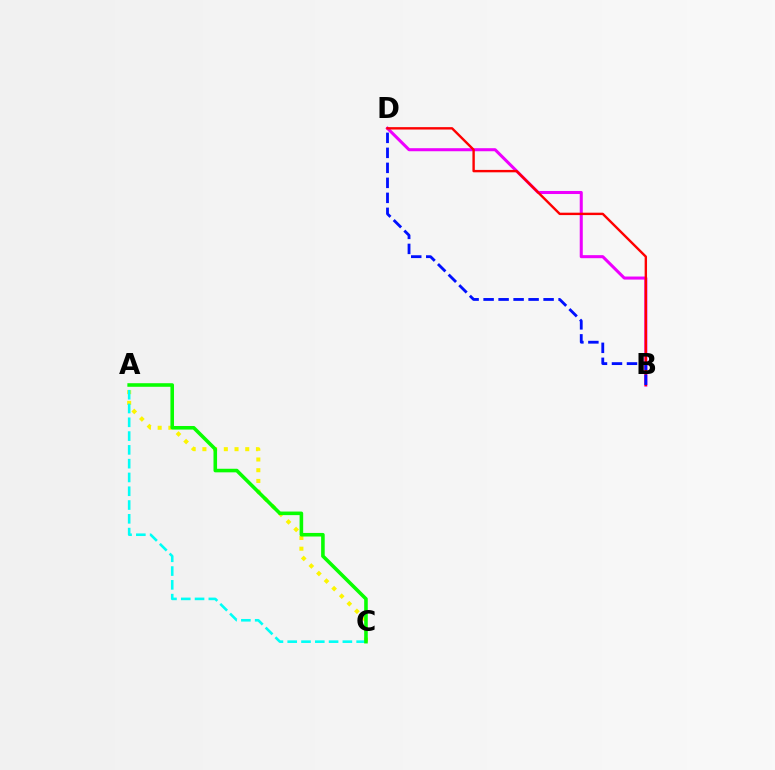{('B', 'D'): [{'color': '#ee00ff', 'line_style': 'solid', 'thickness': 2.19}, {'color': '#ff0000', 'line_style': 'solid', 'thickness': 1.72}, {'color': '#0010ff', 'line_style': 'dashed', 'thickness': 2.04}], ('A', 'C'): [{'color': '#fcf500', 'line_style': 'dotted', 'thickness': 2.91}, {'color': '#00fff6', 'line_style': 'dashed', 'thickness': 1.87}, {'color': '#08ff00', 'line_style': 'solid', 'thickness': 2.58}]}